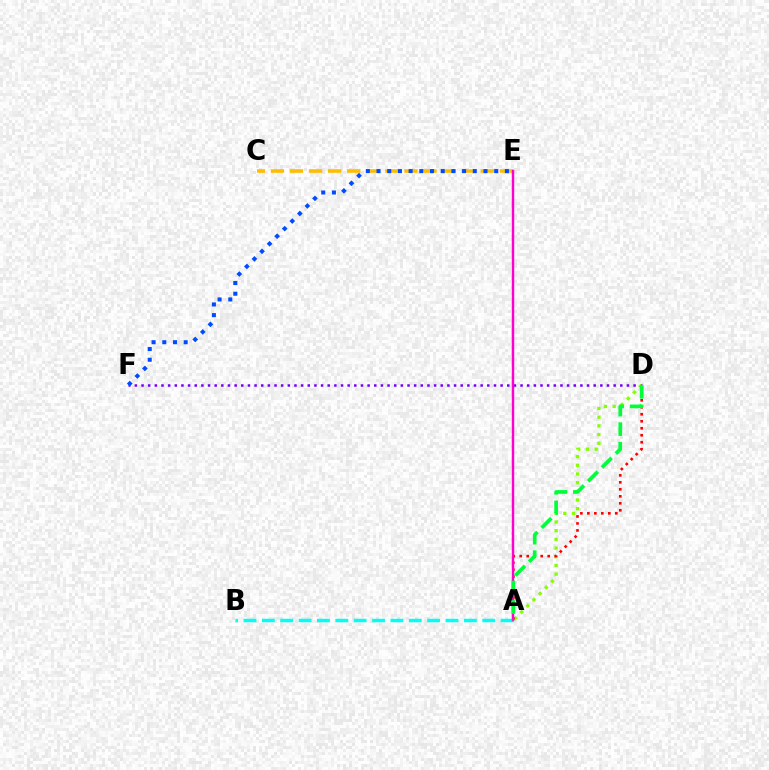{('C', 'E'): [{'color': '#ffbd00', 'line_style': 'dashed', 'thickness': 2.59}], ('D', 'F'): [{'color': '#7200ff', 'line_style': 'dotted', 'thickness': 1.81}], ('E', 'F'): [{'color': '#004bff', 'line_style': 'dotted', 'thickness': 2.91}], ('A', 'D'): [{'color': '#84ff00', 'line_style': 'dotted', 'thickness': 2.36}, {'color': '#ff0000', 'line_style': 'dotted', 'thickness': 1.9}, {'color': '#00ff39', 'line_style': 'dashed', 'thickness': 2.66}], ('A', 'B'): [{'color': '#00fff6', 'line_style': 'dashed', 'thickness': 2.49}], ('A', 'E'): [{'color': '#ff00cf', 'line_style': 'solid', 'thickness': 1.75}]}